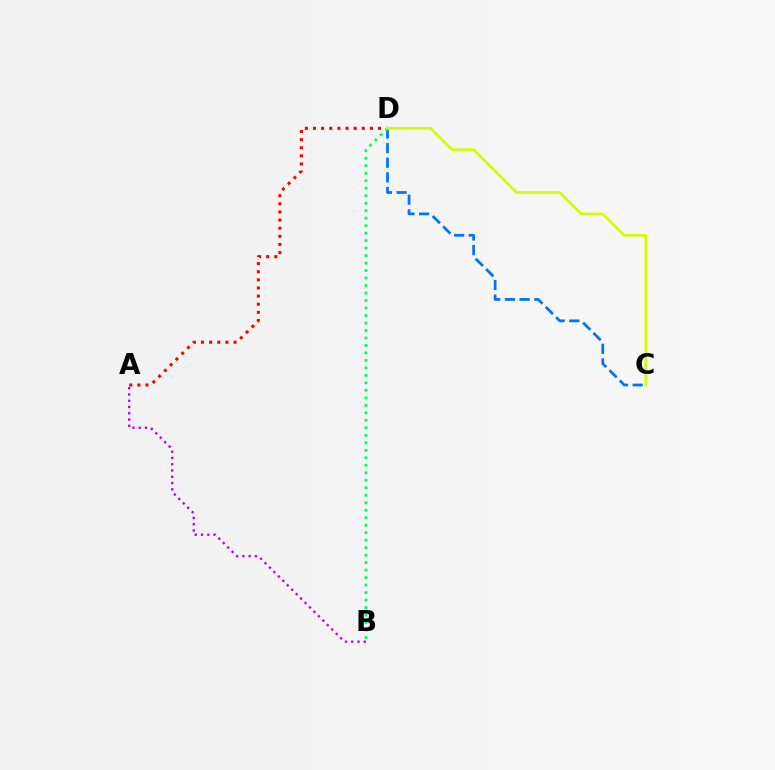{('A', 'D'): [{'color': '#ff0000', 'line_style': 'dotted', 'thickness': 2.21}], ('C', 'D'): [{'color': '#0074ff', 'line_style': 'dashed', 'thickness': 1.99}, {'color': '#d1ff00', 'line_style': 'solid', 'thickness': 1.97}], ('A', 'B'): [{'color': '#b900ff', 'line_style': 'dotted', 'thickness': 1.7}], ('B', 'D'): [{'color': '#00ff5c', 'line_style': 'dotted', 'thickness': 2.03}]}